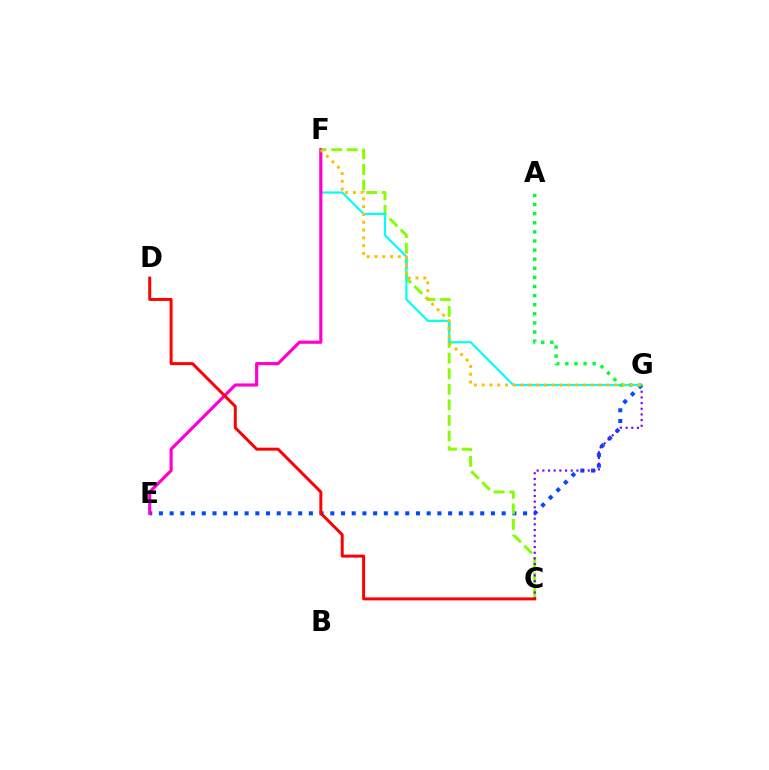{('E', 'G'): [{'color': '#004bff', 'line_style': 'dotted', 'thickness': 2.91}], ('C', 'F'): [{'color': '#84ff00', 'line_style': 'dashed', 'thickness': 2.12}], ('C', 'G'): [{'color': '#7200ff', 'line_style': 'dotted', 'thickness': 1.54}], ('F', 'G'): [{'color': '#00fff6', 'line_style': 'solid', 'thickness': 1.57}, {'color': '#ffbd00', 'line_style': 'dotted', 'thickness': 2.12}], ('E', 'F'): [{'color': '#ff00cf', 'line_style': 'solid', 'thickness': 2.27}], ('A', 'G'): [{'color': '#00ff39', 'line_style': 'dotted', 'thickness': 2.47}], ('C', 'D'): [{'color': '#ff0000', 'line_style': 'solid', 'thickness': 2.13}]}